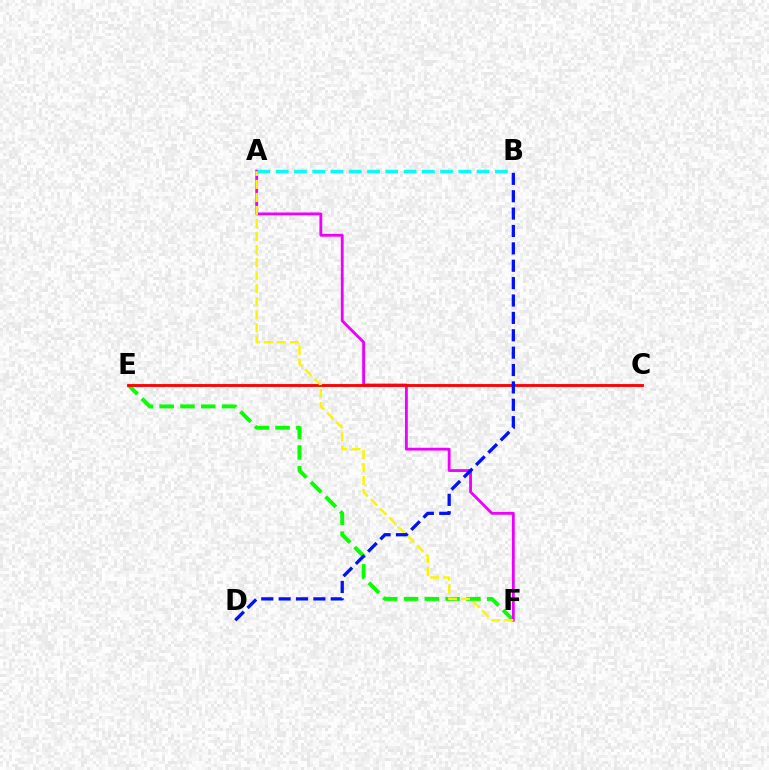{('E', 'F'): [{'color': '#08ff00', 'line_style': 'dashed', 'thickness': 2.82}], ('A', 'F'): [{'color': '#ee00ff', 'line_style': 'solid', 'thickness': 2.04}, {'color': '#fcf500', 'line_style': 'dashed', 'thickness': 1.77}], ('C', 'E'): [{'color': '#ff0000', 'line_style': 'solid', 'thickness': 2.05}], ('B', 'D'): [{'color': '#0010ff', 'line_style': 'dashed', 'thickness': 2.36}], ('A', 'B'): [{'color': '#00fff6', 'line_style': 'dashed', 'thickness': 2.48}]}